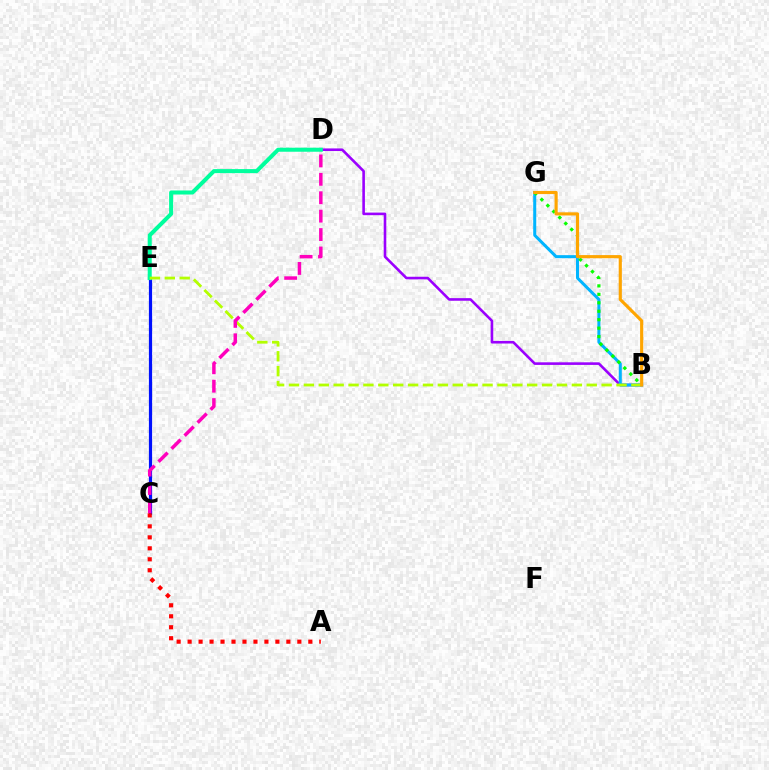{('C', 'E'): [{'color': '#0010ff', 'line_style': 'solid', 'thickness': 2.3}], ('B', 'D'): [{'color': '#9b00ff', 'line_style': 'solid', 'thickness': 1.87}], ('B', 'G'): [{'color': '#00b5ff', 'line_style': 'solid', 'thickness': 2.18}, {'color': '#08ff00', 'line_style': 'dotted', 'thickness': 2.3}, {'color': '#ffa500', 'line_style': 'solid', 'thickness': 2.26}], ('D', 'E'): [{'color': '#00ff9d', 'line_style': 'solid', 'thickness': 2.9}], ('B', 'E'): [{'color': '#b3ff00', 'line_style': 'dashed', 'thickness': 2.02}], ('C', 'D'): [{'color': '#ff00bd', 'line_style': 'dashed', 'thickness': 2.5}], ('A', 'C'): [{'color': '#ff0000', 'line_style': 'dotted', 'thickness': 2.98}]}